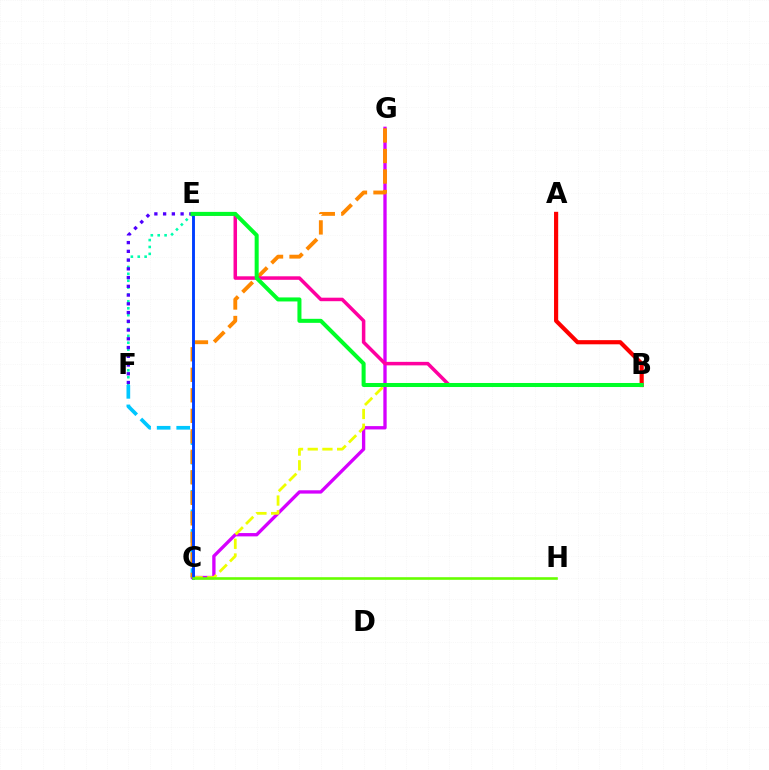{('C', 'G'): [{'color': '#d600ff', 'line_style': 'solid', 'thickness': 2.4}, {'color': '#ff8800', 'line_style': 'dashed', 'thickness': 2.79}], ('A', 'B'): [{'color': '#ff0000', 'line_style': 'solid', 'thickness': 2.99}], ('C', 'F'): [{'color': '#00c7ff', 'line_style': 'dashed', 'thickness': 2.66}], ('E', 'F'): [{'color': '#00ffaf', 'line_style': 'dotted', 'thickness': 1.87}, {'color': '#4f00ff', 'line_style': 'dotted', 'thickness': 2.38}], ('B', 'C'): [{'color': '#eeff00', 'line_style': 'dashed', 'thickness': 2.0}], ('B', 'E'): [{'color': '#ff00a0', 'line_style': 'solid', 'thickness': 2.53}, {'color': '#00ff27', 'line_style': 'solid', 'thickness': 2.9}], ('C', 'E'): [{'color': '#003fff', 'line_style': 'solid', 'thickness': 2.09}], ('C', 'H'): [{'color': '#66ff00', 'line_style': 'solid', 'thickness': 1.88}]}